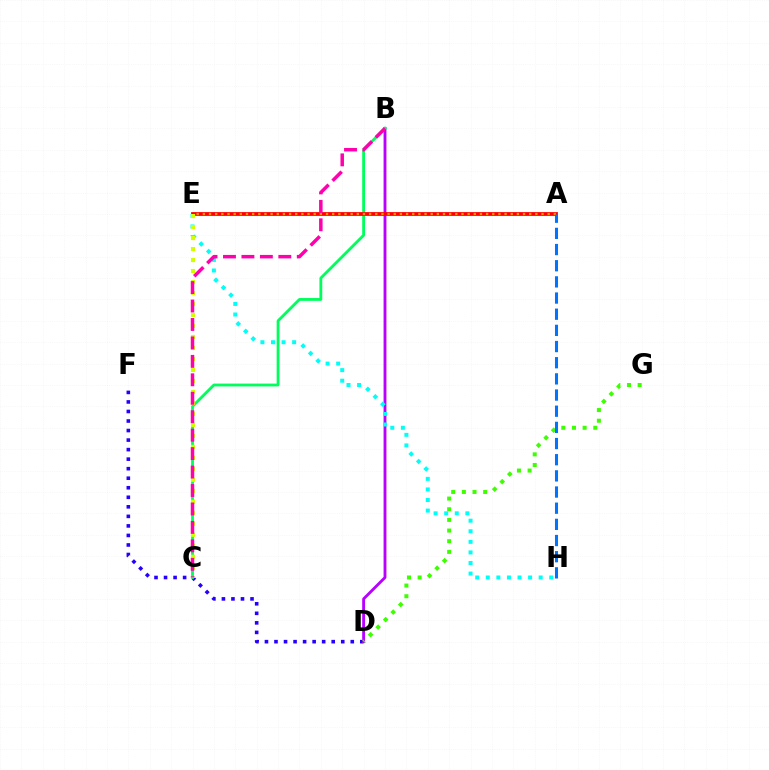{('D', 'F'): [{'color': '#2500ff', 'line_style': 'dotted', 'thickness': 2.59}], ('B', 'D'): [{'color': '#b900ff', 'line_style': 'solid', 'thickness': 2.05}], ('B', 'C'): [{'color': '#00ff5c', 'line_style': 'solid', 'thickness': 2.03}, {'color': '#ff00ac', 'line_style': 'dashed', 'thickness': 2.51}], ('E', 'H'): [{'color': '#00fff6', 'line_style': 'dotted', 'thickness': 2.87}], ('D', 'G'): [{'color': '#3dff00', 'line_style': 'dotted', 'thickness': 2.9}], ('A', 'E'): [{'color': '#ff0000', 'line_style': 'solid', 'thickness': 2.74}, {'color': '#ff9400', 'line_style': 'dotted', 'thickness': 1.67}], ('C', 'E'): [{'color': '#d1ff00', 'line_style': 'dotted', 'thickness': 2.99}], ('A', 'H'): [{'color': '#0074ff', 'line_style': 'dashed', 'thickness': 2.2}]}